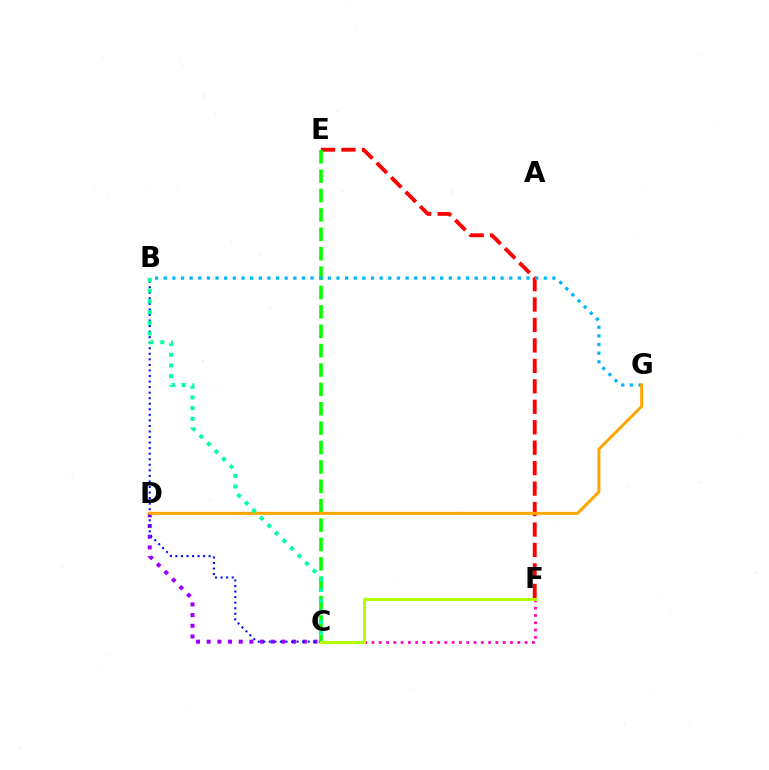{('E', 'F'): [{'color': '#ff0000', 'line_style': 'dashed', 'thickness': 2.78}], ('C', 'D'): [{'color': '#9b00ff', 'line_style': 'dotted', 'thickness': 2.9}], ('B', 'C'): [{'color': '#0010ff', 'line_style': 'dotted', 'thickness': 1.51}, {'color': '#00ff9d', 'line_style': 'dotted', 'thickness': 2.9}], ('C', 'E'): [{'color': '#08ff00', 'line_style': 'dashed', 'thickness': 2.63}], ('B', 'G'): [{'color': '#00b5ff', 'line_style': 'dotted', 'thickness': 2.35}], ('D', 'G'): [{'color': '#ffa500', 'line_style': 'solid', 'thickness': 2.15}], ('C', 'F'): [{'color': '#ff00bd', 'line_style': 'dotted', 'thickness': 1.98}, {'color': '#b3ff00', 'line_style': 'solid', 'thickness': 2.2}]}